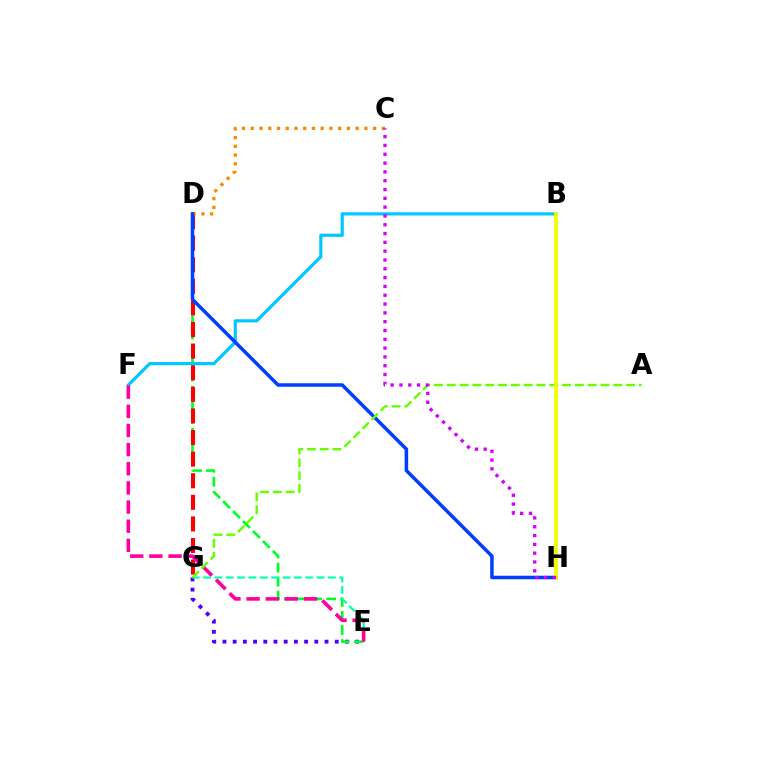{('E', 'G'): [{'color': '#4f00ff', 'line_style': 'dotted', 'thickness': 2.77}, {'color': '#00ffaf', 'line_style': 'dashed', 'thickness': 1.54}], ('D', 'E'): [{'color': '#00ff27', 'line_style': 'dashed', 'thickness': 1.91}], ('D', 'G'): [{'color': '#ff0000', 'line_style': 'dashed', 'thickness': 2.93}], ('C', 'D'): [{'color': '#ff8800', 'line_style': 'dotted', 'thickness': 2.38}], ('B', 'F'): [{'color': '#00c7ff', 'line_style': 'solid', 'thickness': 2.29}], ('D', 'H'): [{'color': '#003fff', 'line_style': 'solid', 'thickness': 2.54}], ('E', 'F'): [{'color': '#ff00a0', 'line_style': 'dashed', 'thickness': 2.6}], ('A', 'G'): [{'color': '#66ff00', 'line_style': 'dashed', 'thickness': 1.74}], ('B', 'H'): [{'color': '#eeff00', 'line_style': 'solid', 'thickness': 2.72}], ('C', 'H'): [{'color': '#d600ff', 'line_style': 'dotted', 'thickness': 2.39}]}